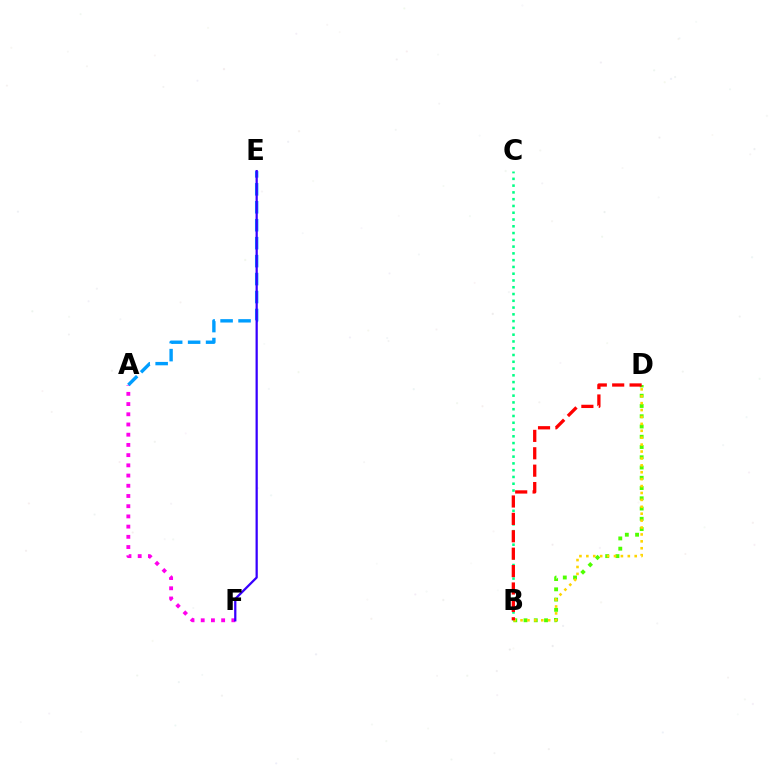{('A', 'F'): [{'color': '#ff00ed', 'line_style': 'dotted', 'thickness': 2.77}], ('B', 'C'): [{'color': '#00ff86', 'line_style': 'dotted', 'thickness': 1.84}], ('B', 'D'): [{'color': '#4fff00', 'line_style': 'dotted', 'thickness': 2.79}, {'color': '#ffd500', 'line_style': 'dotted', 'thickness': 1.88}, {'color': '#ff0000', 'line_style': 'dashed', 'thickness': 2.36}], ('A', 'E'): [{'color': '#009eff', 'line_style': 'dashed', 'thickness': 2.44}], ('E', 'F'): [{'color': '#3700ff', 'line_style': 'solid', 'thickness': 1.62}]}